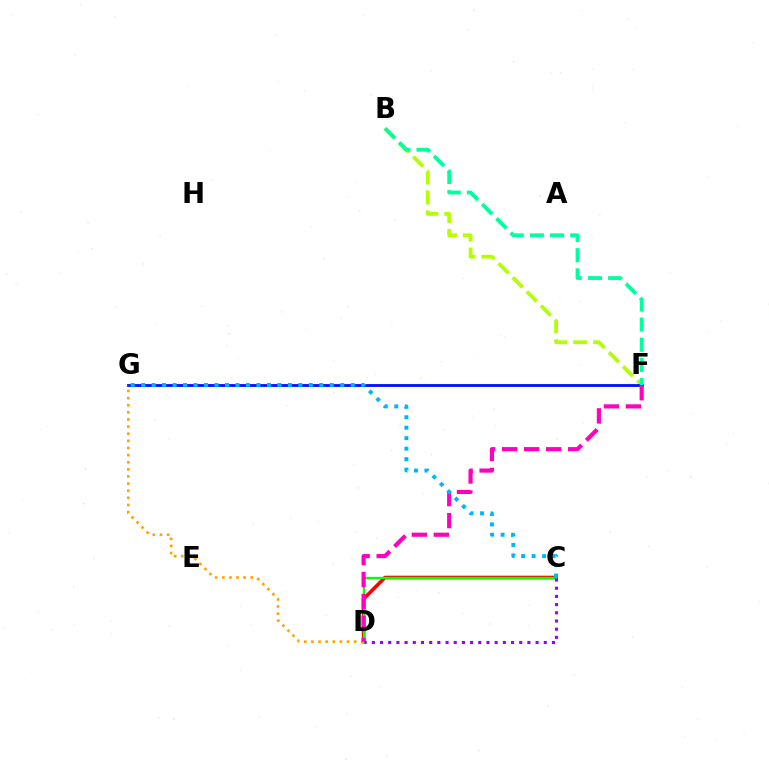{('B', 'F'): [{'color': '#b3ff00', 'line_style': 'dashed', 'thickness': 2.71}, {'color': '#00ff9d', 'line_style': 'dashed', 'thickness': 2.74}], ('F', 'G'): [{'color': '#0010ff', 'line_style': 'solid', 'thickness': 2.03}], ('C', 'D'): [{'color': '#ff0000', 'line_style': 'solid', 'thickness': 2.6}, {'color': '#08ff00', 'line_style': 'solid', 'thickness': 1.7}, {'color': '#9b00ff', 'line_style': 'dotted', 'thickness': 2.22}], ('D', 'G'): [{'color': '#ffa500', 'line_style': 'dotted', 'thickness': 1.94}], ('D', 'F'): [{'color': '#ff00bd', 'line_style': 'dashed', 'thickness': 2.99}], ('C', 'G'): [{'color': '#00b5ff', 'line_style': 'dotted', 'thickness': 2.85}]}